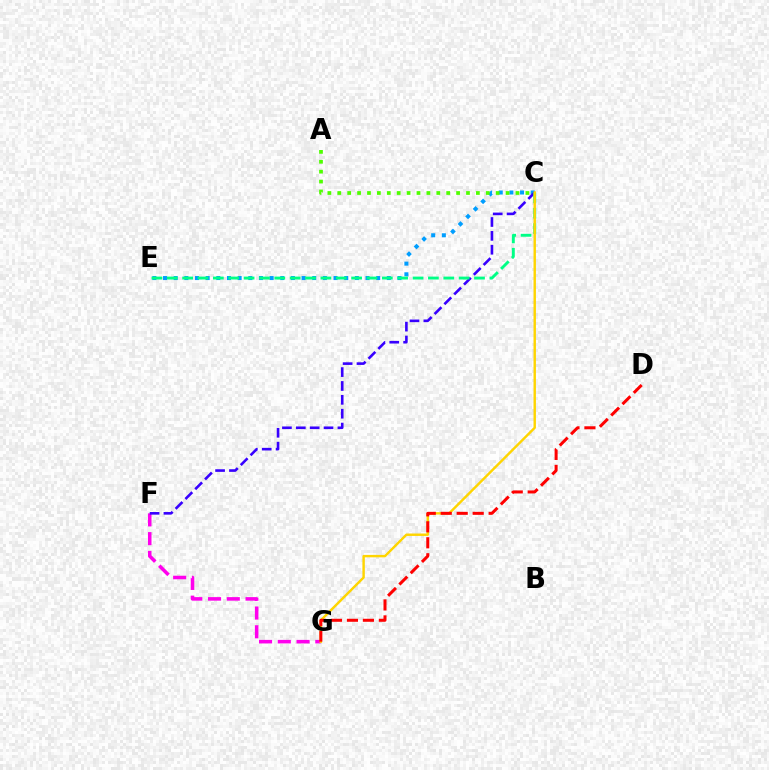{('F', 'G'): [{'color': '#ff00ed', 'line_style': 'dashed', 'thickness': 2.55}], ('C', 'E'): [{'color': '#009eff', 'line_style': 'dotted', 'thickness': 2.9}, {'color': '#00ff86', 'line_style': 'dashed', 'thickness': 2.09}], ('C', 'F'): [{'color': '#3700ff', 'line_style': 'dashed', 'thickness': 1.88}], ('C', 'G'): [{'color': '#ffd500', 'line_style': 'solid', 'thickness': 1.75}], ('D', 'G'): [{'color': '#ff0000', 'line_style': 'dashed', 'thickness': 2.17}], ('A', 'C'): [{'color': '#4fff00', 'line_style': 'dotted', 'thickness': 2.69}]}